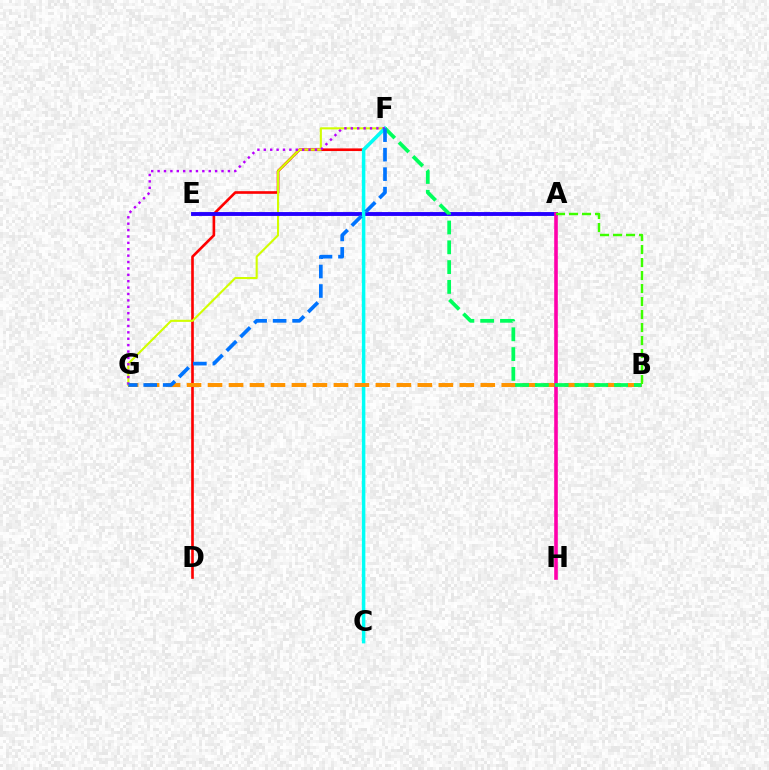{('D', 'F'): [{'color': '#ff0000', 'line_style': 'solid', 'thickness': 1.9}], ('F', 'G'): [{'color': '#d1ff00', 'line_style': 'solid', 'thickness': 1.51}, {'color': '#b900ff', 'line_style': 'dotted', 'thickness': 1.74}, {'color': '#0074ff', 'line_style': 'dashed', 'thickness': 2.65}], ('A', 'E'): [{'color': '#2500ff', 'line_style': 'solid', 'thickness': 2.79}], ('C', 'F'): [{'color': '#00fff6', 'line_style': 'solid', 'thickness': 2.51}], ('B', 'G'): [{'color': '#ff9400', 'line_style': 'dashed', 'thickness': 2.85}], ('A', 'H'): [{'color': '#ff00ac', 'line_style': 'solid', 'thickness': 2.59}], ('B', 'F'): [{'color': '#00ff5c', 'line_style': 'dashed', 'thickness': 2.69}], ('A', 'B'): [{'color': '#3dff00', 'line_style': 'dashed', 'thickness': 1.77}]}